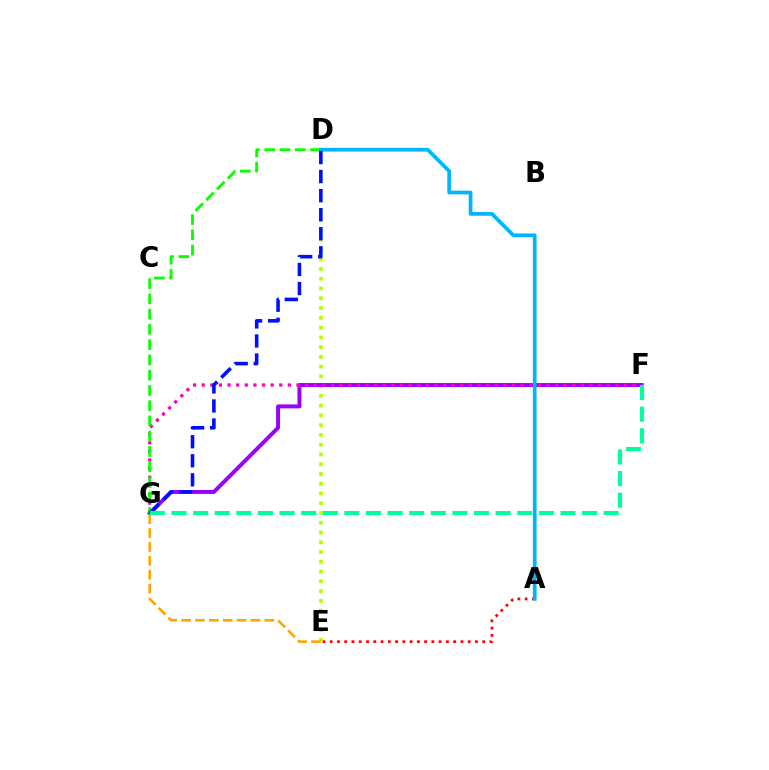{('A', 'E'): [{'color': '#ff0000', 'line_style': 'dotted', 'thickness': 1.97}], ('D', 'E'): [{'color': '#b3ff00', 'line_style': 'dotted', 'thickness': 2.65}], ('F', 'G'): [{'color': '#9b00ff', 'line_style': 'solid', 'thickness': 2.84}, {'color': '#ff00bd', 'line_style': 'dotted', 'thickness': 2.34}, {'color': '#00ff9d', 'line_style': 'dashed', 'thickness': 2.94}], ('E', 'G'): [{'color': '#ffa500', 'line_style': 'dashed', 'thickness': 1.89}], ('D', 'G'): [{'color': '#08ff00', 'line_style': 'dashed', 'thickness': 2.07}, {'color': '#0010ff', 'line_style': 'dashed', 'thickness': 2.59}], ('A', 'D'): [{'color': '#00b5ff', 'line_style': 'solid', 'thickness': 2.67}]}